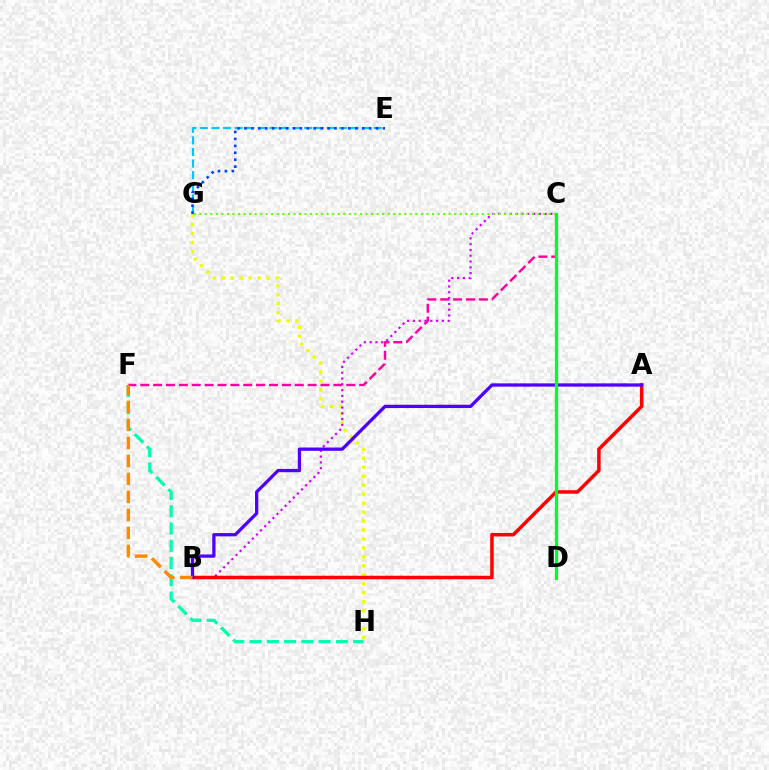{('E', 'G'): [{'color': '#00c7ff', 'line_style': 'dashed', 'thickness': 1.58}, {'color': '#003fff', 'line_style': 'dotted', 'thickness': 1.88}], ('C', 'F'): [{'color': '#ff00a0', 'line_style': 'dashed', 'thickness': 1.75}], ('G', 'H'): [{'color': '#eeff00', 'line_style': 'dotted', 'thickness': 2.43}], ('B', 'C'): [{'color': '#d600ff', 'line_style': 'dotted', 'thickness': 1.57}], ('A', 'B'): [{'color': '#ff0000', 'line_style': 'solid', 'thickness': 2.53}, {'color': '#4f00ff', 'line_style': 'solid', 'thickness': 2.36}], ('F', 'H'): [{'color': '#00ffaf', 'line_style': 'dashed', 'thickness': 2.34}], ('C', 'G'): [{'color': '#66ff00', 'line_style': 'dotted', 'thickness': 1.51}], ('B', 'F'): [{'color': '#ff8800', 'line_style': 'dashed', 'thickness': 2.44}], ('C', 'D'): [{'color': '#00ff27', 'line_style': 'solid', 'thickness': 2.34}]}